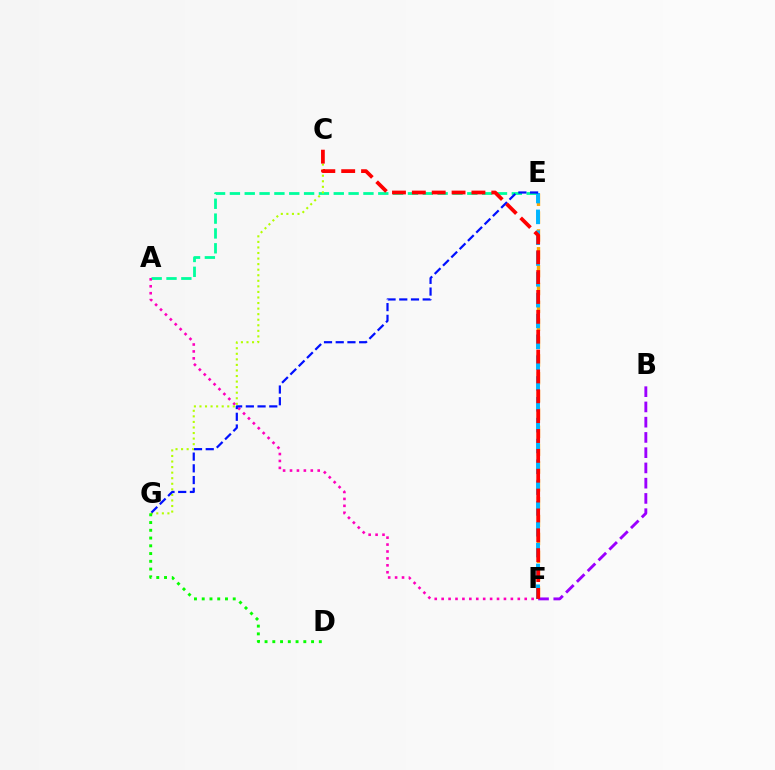{('E', 'F'): [{'color': '#ffa500', 'line_style': 'dashed', 'thickness': 2.43}, {'color': '#00b5ff', 'line_style': 'dashed', 'thickness': 2.83}], ('A', 'E'): [{'color': '#00ff9d', 'line_style': 'dashed', 'thickness': 2.02}], ('A', 'F'): [{'color': '#ff00bd', 'line_style': 'dotted', 'thickness': 1.88}], ('C', 'G'): [{'color': '#b3ff00', 'line_style': 'dotted', 'thickness': 1.51}], ('E', 'G'): [{'color': '#0010ff', 'line_style': 'dashed', 'thickness': 1.59}], ('B', 'F'): [{'color': '#9b00ff', 'line_style': 'dashed', 'thickness': 2.07}], ('C', 'F'): [{'color': '#ff0000', 'line_style': 'dashed', 'thickness': 2.7}], ('D', 'G'): [{'color': '#08ff00', 'line_style': 'dotted', 'thickness': 2.11}]}